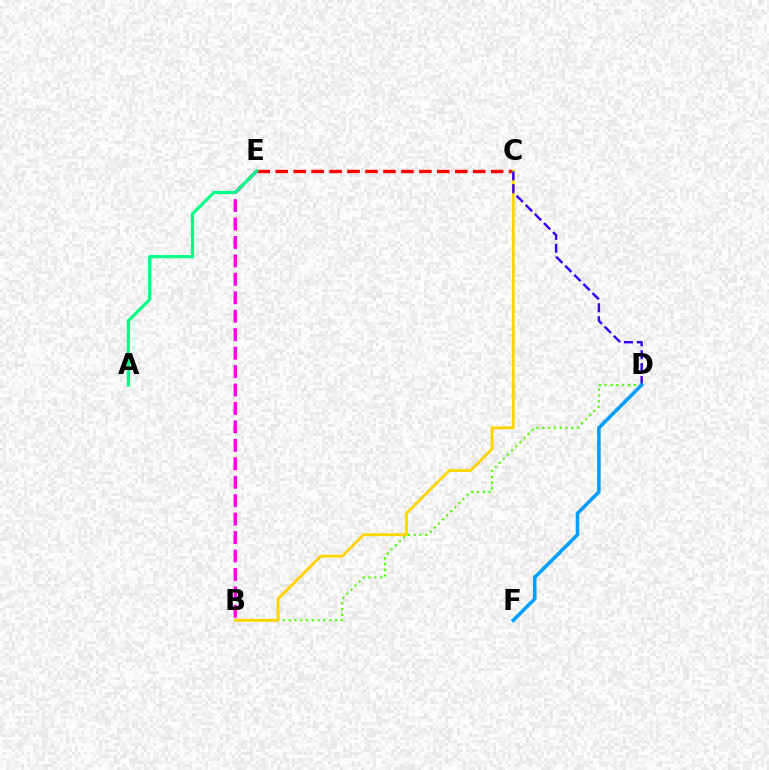{('C', 'E'): [{'color': '#ff0000', 'line_style': 'dashed', 'thickness': 2.44}], ('B', 'D'): [{'color': '#4fff00', 'line_style': 'dotted', 'thickness': 1.57}], ('B', 'E'): [{'color': '#ff00ed', 'line_style': 'dashed', 'thickness': 2.51}], ('B', 'C'): [{'color': '#ffd500', 'line_style': 'solid', 'thickness': 2.08}], ('A', 'E'): [{'color': '#00ff86', 'line_style': 'solid', 'thickness': 2.32}], ('C', 'D'): [{'color': '#3700ff', 'line_style': 'dashed', 'thickness': 1.75}], ('D', 'F'): [{'color': '#009eff', 'line_style': 'solid', 'thickness': 2.55}]}